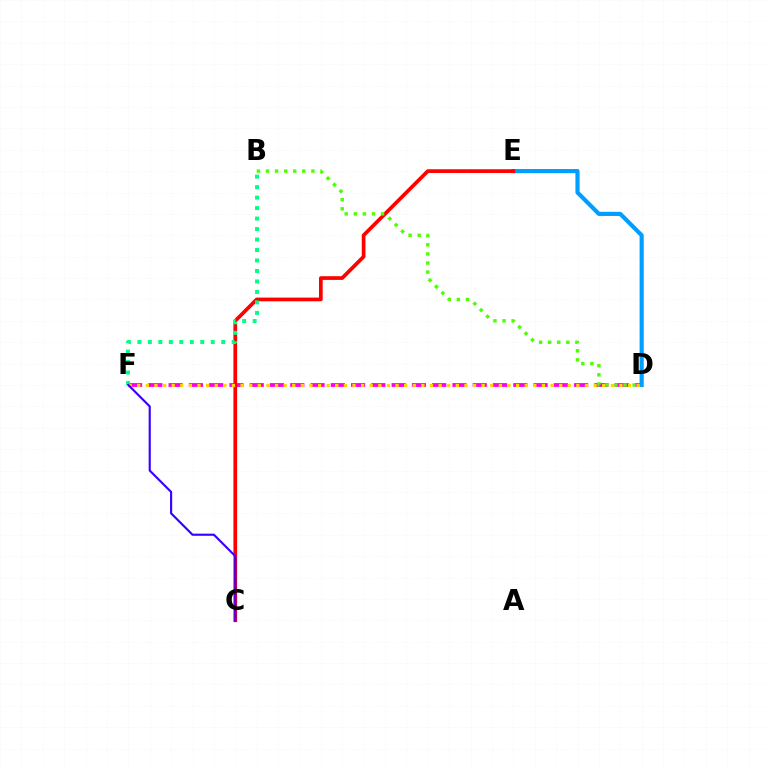{('D', 'F'): [{'color': '#ff00ed', 'line_style': 'dashed', 'thickness': 2.75}, {'color': '#ffd500', 'line_style': 'dotted', 'thickness': 2.34}], ('D', 'E'): [{'color': '#009eff', 'line_style': 'solid', 'thickness': 2.98}], ('C', 'E'): [{'color': '#ff0000', 'line_style': 'solid', 'thickness': 2.67}], ('B', 'F'): [{'color': '#00ff86', 'line_style': 'dotted', 'thickness': 2.85}], ('C', 'F'): [{'color': '#3700ff', 'line_style': 'solid', 'thickness': 1.54}], ('B', 'D'): [{'color': '#4fff00', 'line_style': 'dotted', 'thickness': 2.47}]}